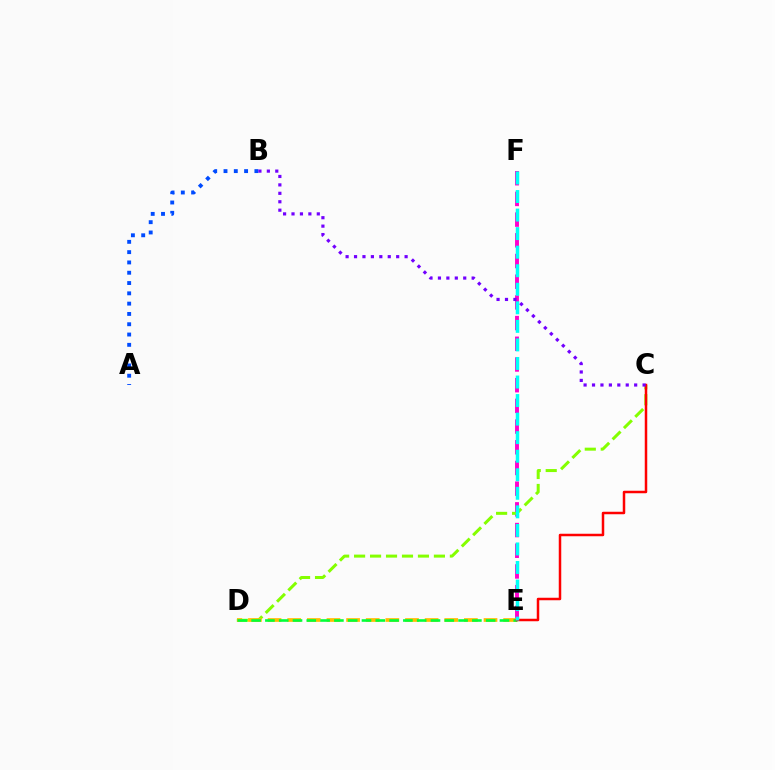{('E', 'F'): [{'color': '#ff00cf', 'line_style': 'dashed', 'thickness': 2.81}, {'color': '#00fff6', 'line_style': 'dashed', 'thickness': 2.52}], ('C', 'D'): [{'color': '#84ff00', 'line_style': 'dashed', 'thickness': 2.17}], ('D', 'E'): [{'color': '#ffbd00', 'line_style': 'dashed', 'thickness': 2.67}, {'color': '#00ff39', 'line_style': 'dashed', 'thickness': 1.87}], ('C', 'E'): [{'color': '#ff0000', 'line_style': 'solid', 'thickness': 1.8}], ('A', 'B'): [{'color': '#004bff', 'line_style': 'dotted', 'thickness': 2.8}], ('B', 'C'): [{'color': '#7200ff', 'line_style': 'dotted', 'thickness': 2.29}]}